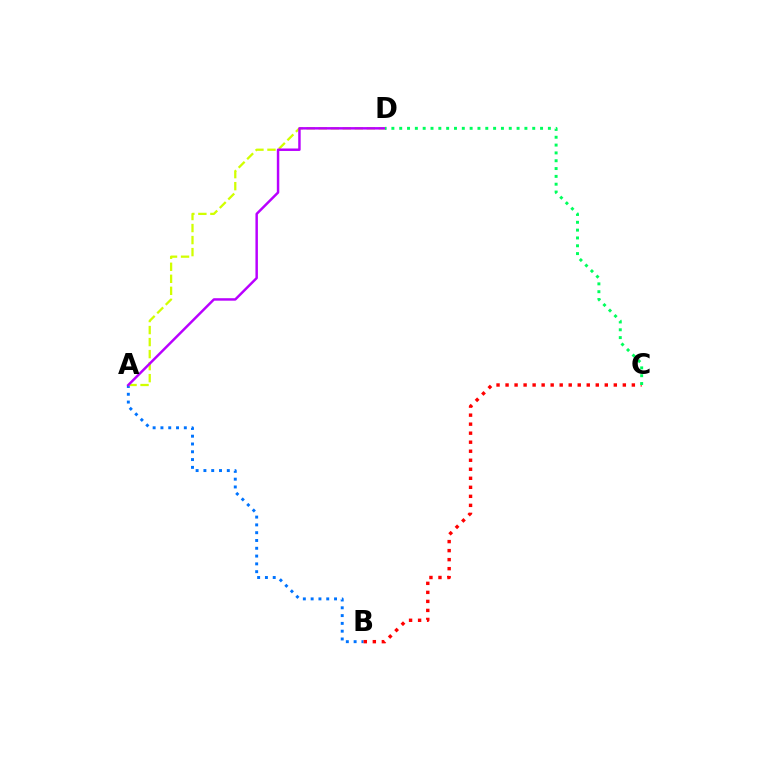{('A', 'B'): [{'color': '#0074ff', 'line_style': 'dotted', 'thickness': 2.12}], ('A', 'D'): [{'color': '#d1ff00', 'line_style': 'dashed', 'thickness': 1.63}, {'color': '#b900ff', 'line_style': 'solid', 'thickness': 1.77}], ('B', 'C'): [{'color': '#ff0000', 'line_style': 'dotted', 'thickness': 2.45}], ('C', 'D'): [{'color': '#00ff5c', 'line_style': 'dotted', 'thickness': 2.13}]}